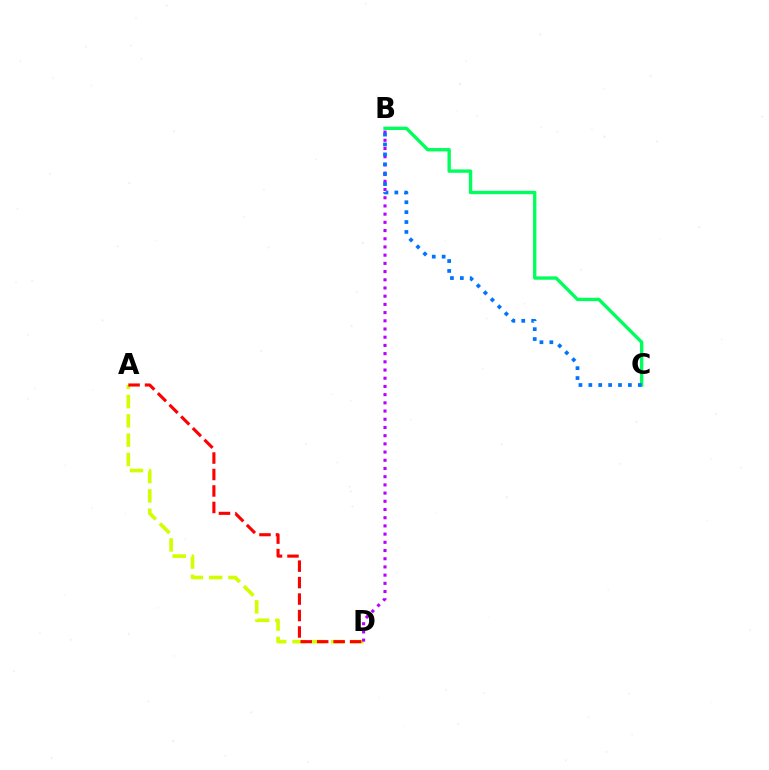{('A', 'D'): [{'color': '#d1ff00', 'line_style': 'dashed', 'thickness': 2.62}, {'color': '#ff0000', 'line_style': 'dashed', 'thickness': 2.24}], ('B', 'C'): [{'color': '#00ff5c', 'line_style': 'solid', 'thickness': 2.42}, {'color': '#0074ff', 'line_style': 'dotted', 'thickness': 2.69}], ('B', 'D'): [{'color': '#b900ff', 'line_style': 'dotted', 'thickness': 2.23}]}